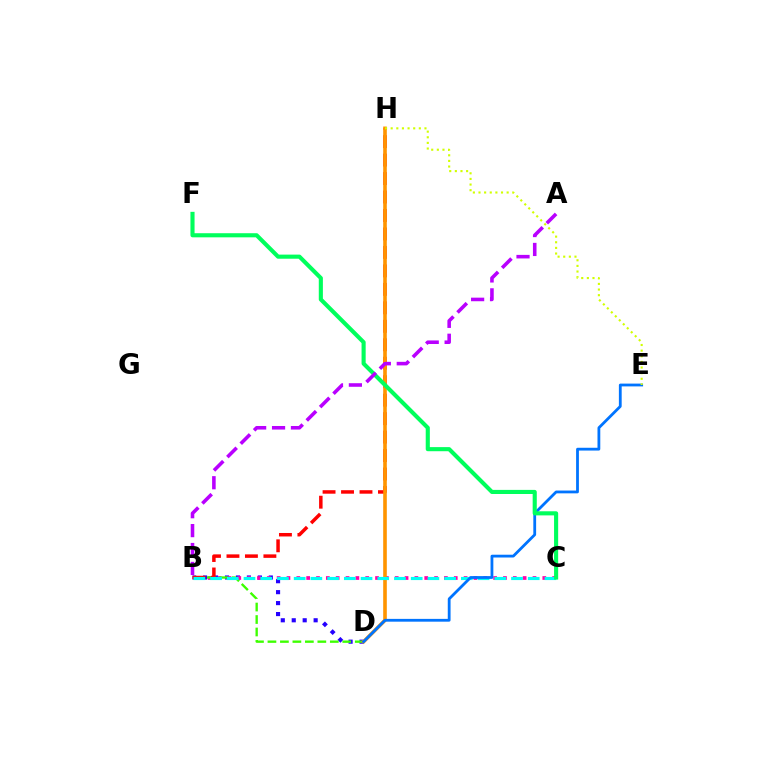{('B', 'D'): [{'color': '#2500ff', 'line_style': 'dotted', 'thickness': 2.98}, {'color': '#3dff00', 'line_style': 'dashed', 'thickness': 1.69}], ('B', 'C'): [{'color': '#ff00ac', 'line_style': 'dotted', 'thickness': 2.67}, {'color': '#00fff6', 'line_style': 'dashed', 'thickness': 2.27}], ('B', 'H'): [{'color': '#ff0000', 'line_style': 'dashed', 'thickness': 2.51}], ('D', 'H'): [{'color': '#ff9400', 'line_style': 'solid', 'thickness': 2.6}], ('D', 'E'): [{'color': '#0074ff', 'line_style': 'solid', 'thickness': 2.01}], ('C', 'F'): [{'color': '#00ff5c', 'line_style': 'solid', 'thickness': 2.96}], ('A', 'B'): [{'color': '#b900ff', 'line_style': 'dashed', 'thickness': 2.57}], ('E', 'H'): [{'color': '#d1ff00', 'line_style': 'dotted', 'thickness': 1.53}]}